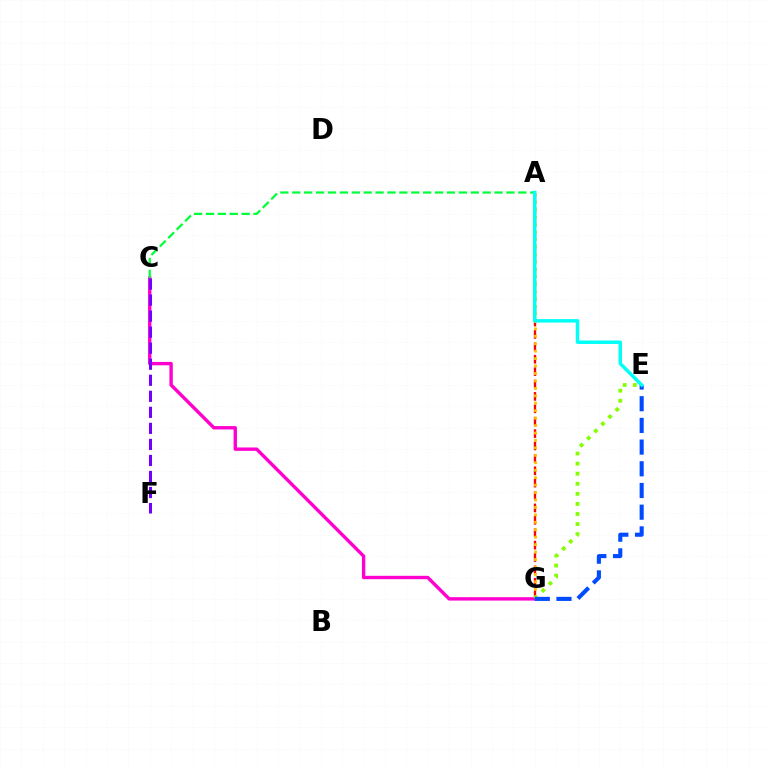{('C', 'G'): [{'color': '#ff00cf', 'line_style': 'solid', 'thickness': 2.43}], ('A', 'G'): [{'color': '#ff0000', 'line_style': 'dashed', 'thickness': 1.68}, {'color': '#ffbd00', 'line_style': 'dotted', 'thickness': 2.02}], ('C', 'F'): [{'color': '#7200ff', 'line_style': 'dashed', 'thickness': 2.18}], ('A', 'C'): [{'color': '#00ff39', 'line_style': 'dashed', 'thickness': 1.62}], ('E', 'G'): [{'color': '#84ff00', 'line_style': 'dotted', 'thickness': 2.74}, {'color': '#004bff', 'line_style': 'dashed', 'thickness': 2.95}], ('A', 'E'): [{'color': '#00fff6', 'line_style': 'solid', 'thickness': 2.49}]}